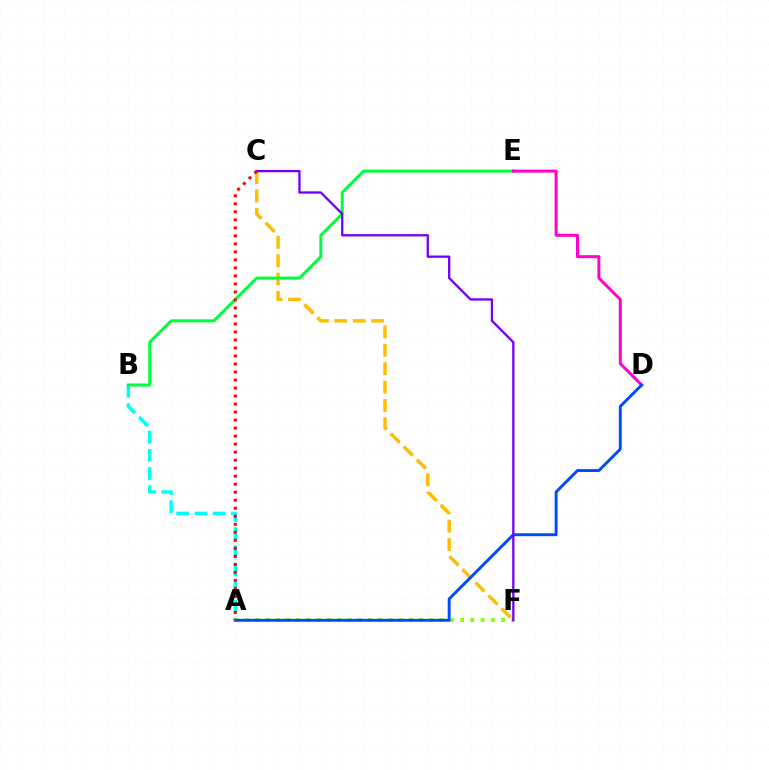{('A', 'B'): [{'color': '#00fff6', 'line_style': 'dashed', 'thickness': 2.47}], ('C', 'F'): [{'color': '#ffbd00', 'line_style': 'dashed', 'thickness': 2.5}, {'color': '#7200ff', 'line_style': 'solid', 'thickness': 1.66}], ('A', 'F'): [{'color': '#84ff00', 'line_style': 'dotted', 'thickness': 2.78}], ('B', 'E'): [{'color': '#00ff39', 'line_style': 'solid', 'thickness': 2.15}], ('D', 'E'): [{'color': '#ff00cf', 'line_style': 'solid', 'thickness': 2.16}], ('A', 'D'): [{'color': '#004bff', 'line_style': 'solid', 'thickness': 2.1}], ('A', 'C'): [{'color': '#ff0000', 'line_style': 'dotted', 'thickness': 2.18}]}